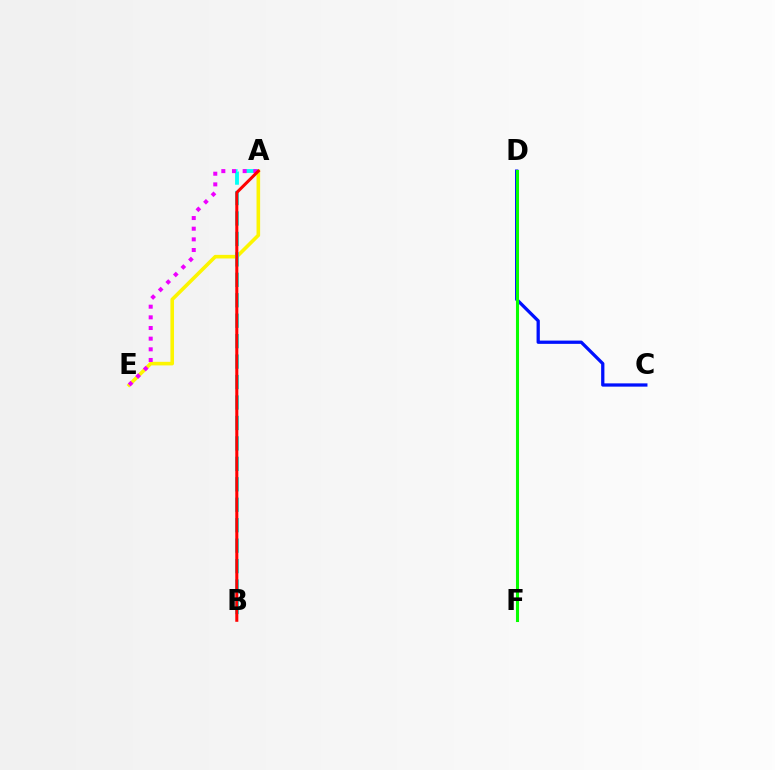{('A', 'E'): [{'color': '#fcf500', 'line_style': 'solid', 'thickness': 2.59}, {'color': '#ee00ff', 'line_style': 'dotted', 'thickness': 2.9}], ('A', 'B'): [{'color': '#00fff6', 'line_style': 'dashed', 'thickness': 2.78}, {'color': '#ff0000', 'line_style': 'solid', 'thickness': 2.18}], ('C', 'D'): [{'color': '#0010ff', 'line_style': 'solid', 'thickness': 2.35}], ('D', 'F'): [{'color': '#08ff00', 'line_style': 'solid', 'thickness': 2.21}]}